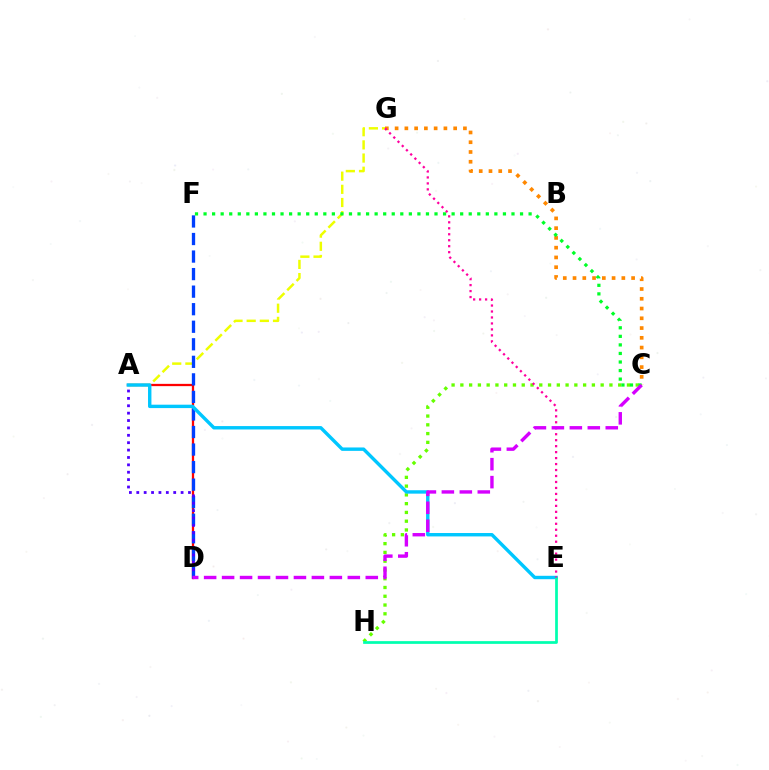{('A', 'D'): [{'color': '#ff0000', 'line_style': 'solid', 'thickness': 1.64}, {'color': '#4f00ff', 'line_style': 'dotted', 'thickness': 2.01}], ('C', 'H'): [{'color': '#66ff00', 'line_style': 'dotted', 'thickness': 2.38}], ('C', 'G'): [{'color': '#ff8800', 'line_style': 'dotted', 'thickness': 2.65}], ('A', 'G'): [{'color': '#eeff00', 'line_style': 'dashed', 'thickness': 1.79}], ('D', 'F'): [{'color': '#003fff', 'line_style': 'dashed', 'thickness': 2.38}], ('A', 'E'): [{'color': '#00c7ff', 'line_style': 'solid', 'thickness': 2.45}], ('E', 'H'): [{'color': '#00ffaf', 'line_style': 'solid', 'thickness': 1.96}], ('C', 'F'): [{'color': '#00ff27', 'line_style': 'dotted', 'thickness': 2.32}], ('E', 'G'): [{'color': '#ff00a0', 'line_style': 'dotted', 'thickness': 1.62}], ('C', 'D'): [{'color': '#d600ff', 'line_style': 'dashed', 'thickness': 2.44}]}